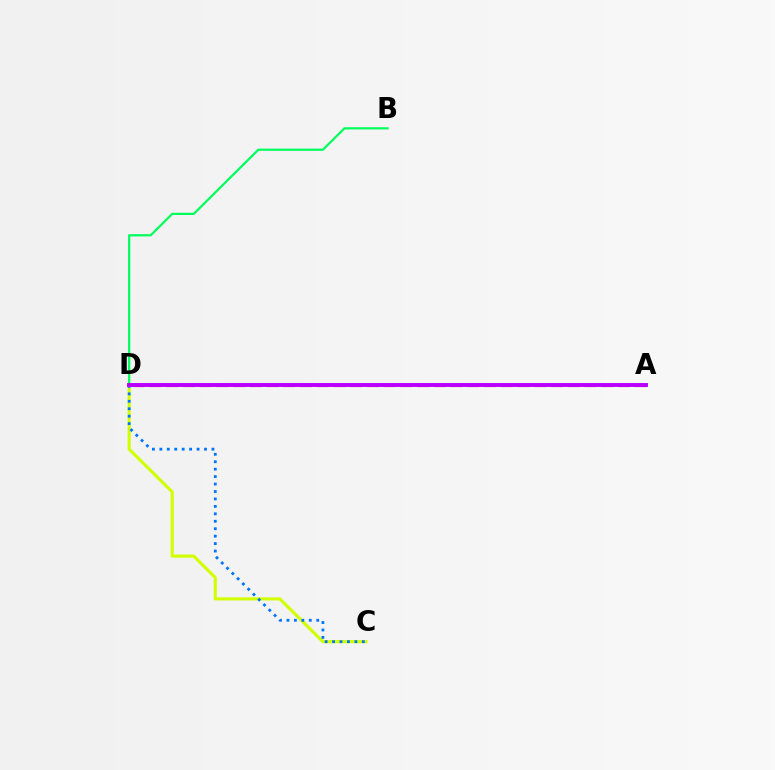{('A', 'D'): [{'color': '#ff0000', 'line_style': 'dashed', 'thickness': 2.27}, {'color': '#b900ff', 'line_style': 'solid', 'thickness': 2.82}], ('B', 'D'): [{'color': '#00ff5c', 'line_style': 'solid', 'thickness': 1.61}], ('C', 'D'): [{'color': '#d1ff00', 'line_style': 'solid', 'thickness': 2.24}, {'color': '#0074ff', 'line_style': 'dotted', 'thickness': 2.02}]}